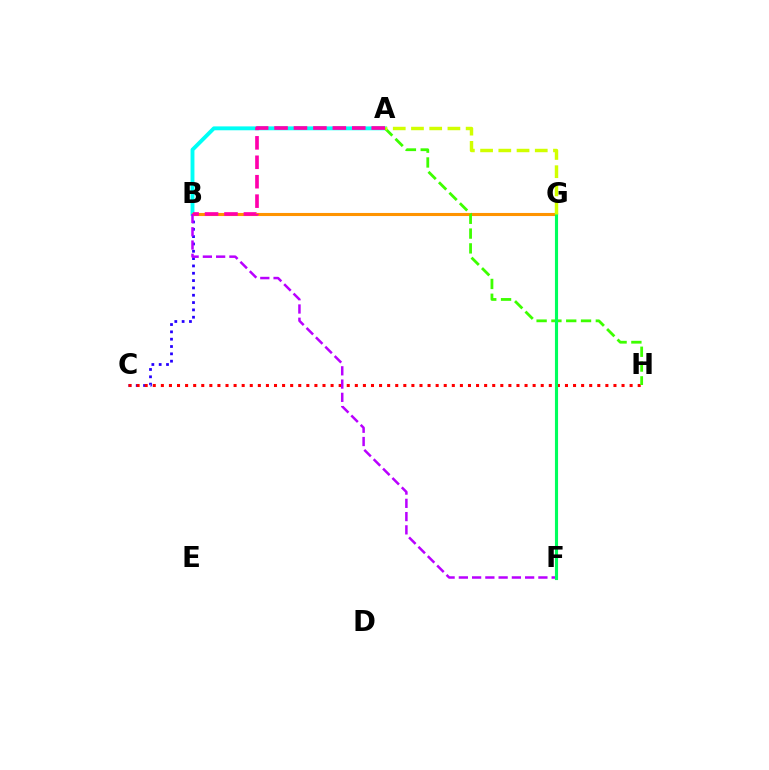{('B', 'C'): [{'color': '#2500ff', 'line_style': 'dotted', 'thickness': 1.99}], ('C', 'H'): [{'color': '#ff0000', 'line_style': 'dotted', 'thickness': 2.2}], ('A', 'B'): [{'color': '#00fff6', 'line_style': 'solid', 'thickness': 2.8}, {'color': '#ff00ac', 'line_style': 'dashed', 'thickness': 2.64}], ('B', 'G'): [{'color': '#ff9400', 'line_style': 'solid', 'thickness': 2.22}], ('A', 'H'): [{'color': '#3dff00', 'line_style': 'dashed', 'thickness': 2.01}], ('F', 'G'): [{'color': '#0074ff', 'line_style': 'solid', 'thickness': 1.93}, {'color': '#00ff5c', 'line_style': 'solid', 'thickness': 2.25}], ('B', 'F'): [{'color': '#b900ff', 'line_style': 'dashed', 'thickness': 1.8}], ('A', 'G'): [{'color': '#d1ff00', 'line_style': 'dashed', 'thickness': 2.48}]}